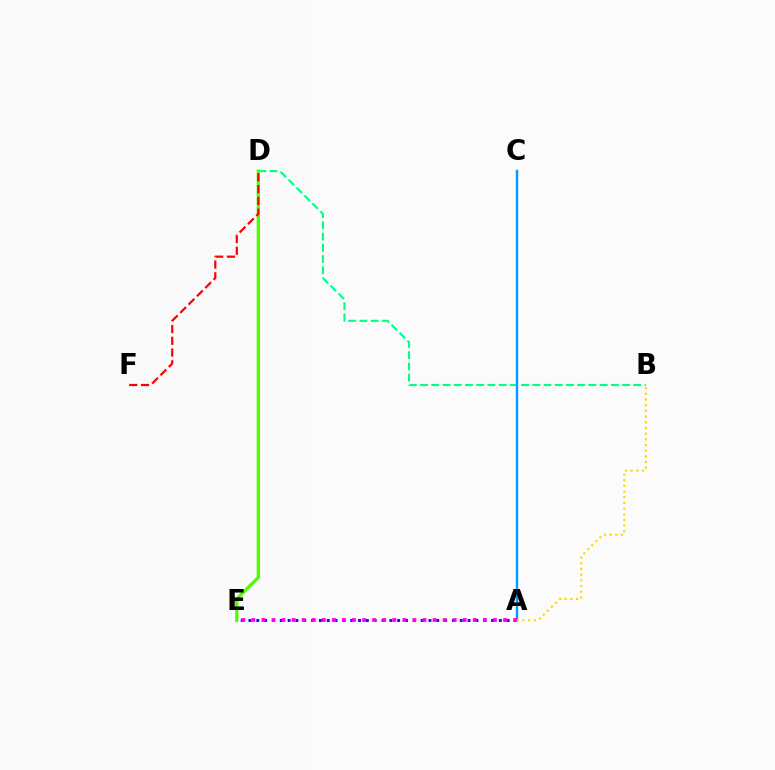{('B', 'D'): [{'color': '#00ff86', 'line_style': 'dashed', 'thickness': 1.52}], ('A', 'E'): [{'color': '#3700ff', 'line_style': 'dotted', 'thickness': 2.13}, {'color': '#ff00ed', 'line_style': 'dotted', 'thickness': 2.74}], ('A', 'C'): [{'color': '#009eff', 'line_style': 'solid', 'thickness': 1.75}], ('A', 'B'): [{'color': '#ffd500', 'line_style': 'dotted', 'thickness': 1.54}], ('D', 'E'): [{'color': '#4fff00', 'line_style': 'solid', 'thickness': 2.4}], ('D', 'F'): [{'color': '#ff0000', 'line_style': 'dashed', 'thickness': 1.6}]}